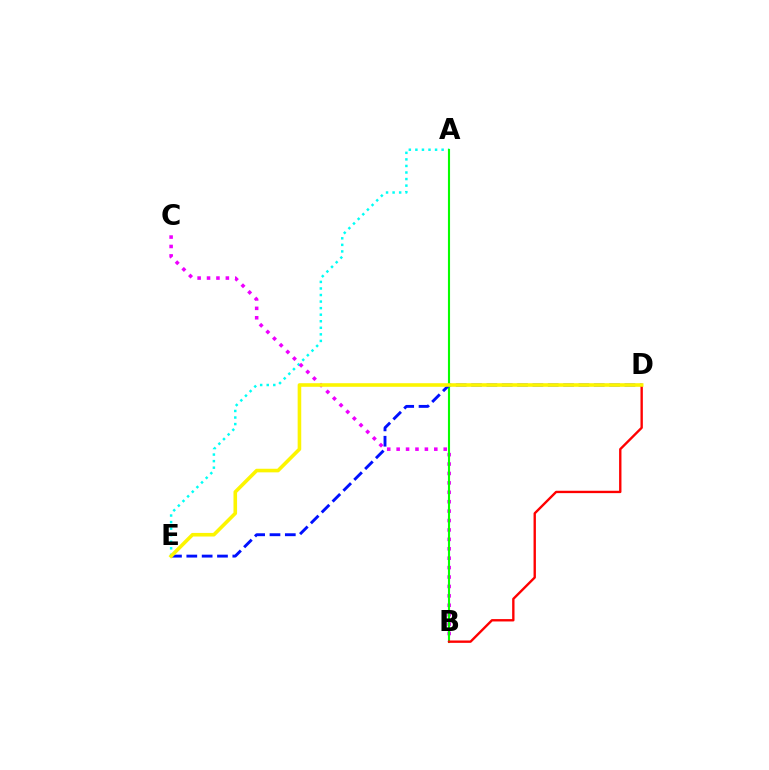{('A', 'E'): [{'color': '#00fff6', 'line_style': 'dotted', 'thickness': 1.78}], ('B', 'C'): [{'color': '#ee00ff', 'line_style': 'dotted', 'thickness': 2.56}], ('A', 'B'): [{'color': '#08ff00', 'line_style': 'solid', 'thickness': 1.52}], ('D', 'E'): [{'color': '#0010ff', 'line_style': 'dashed', 'thickness': 2.08}, {'color': '#fcf500', 'line_style': 'solid', 'thickness': 2.59}], ('B', 'D'): [{'color': '#ff0000', 'line_style': 'solid', 'thickness': 1.7}]}